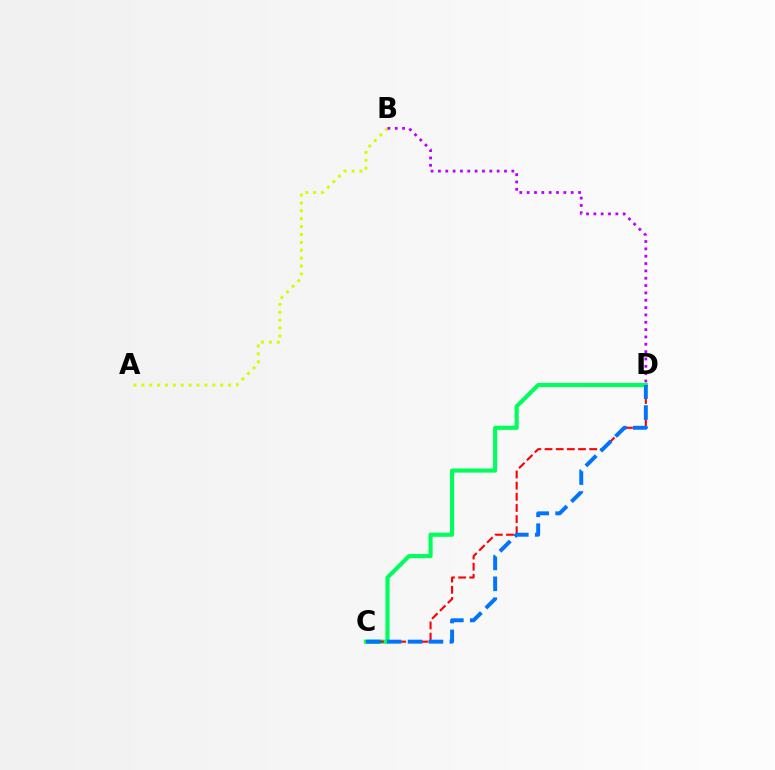{('C', 'D'): [{'color': '#00ff5c', 'line_style': 'solid', 'thickness': 2.98}, {'color': '#ff0000', 'line_style': 'dashed', 'thickness': 1.52}, {'color': '#0074ff', 'line_style': 'dashed', 'thickness': 2.84}], ('A', 'B'): [{'color': '#d1ff00', 'line_style': 'dotted', 'thickness': 2.14}], ('B', 'D'): [{'color': '#b900ff', 'line_style': 'dotted', 'thickness': 1.99}]}